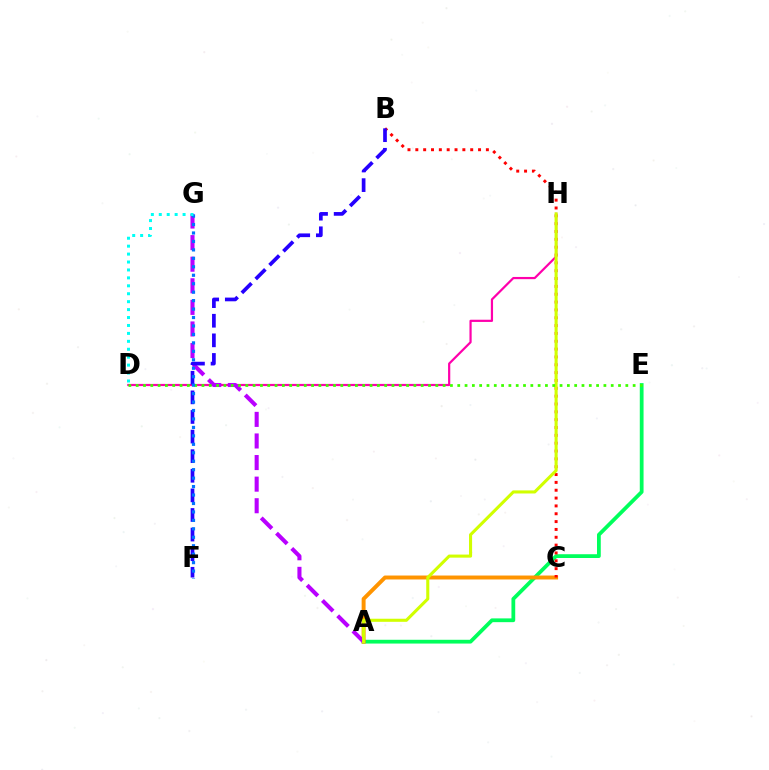{('D', 'H'): [{'color': '#ff00ac', 'line_style': 'solid', 'thickness': 1.59}], ('A', 'E'): [{'color': '#00ff5c', 'line_style': 'solid', 'thickness': 2.72}], ('A', 'C'): [{'color': '#ff9400', 'line_style': 'solid', 'thickness': 2.84}], ('A', 'G'): [{'color': '#b900ff', 'line_style': 'dashed', 'thickness': 2.93}], ('B', 'C'): [{'color': '#ff0000', 'line_style': 'dotted', 'thickness': 2.13}], ('A', 'H'): [{'color': '#d1ff00', 'line_style': 'solid', 'thickness': 2.22}], ('D', 'E'): [{'color': '#3dff00', 'line_style': 'dotted', 'thickness': 1.99}], ('B', 'F'): [{'color': '#2500ff', 'line_style': 'dashed', 'thickness': 2.66}], ('F', 'G'): [{'color': '#0074ff', 'line_style': 'dotted', 'thickness': 2.3}], ('D', 'G'): [{'color': '#00fff6', 'line_style': 'dotted', 'thickness': 2.15}]}